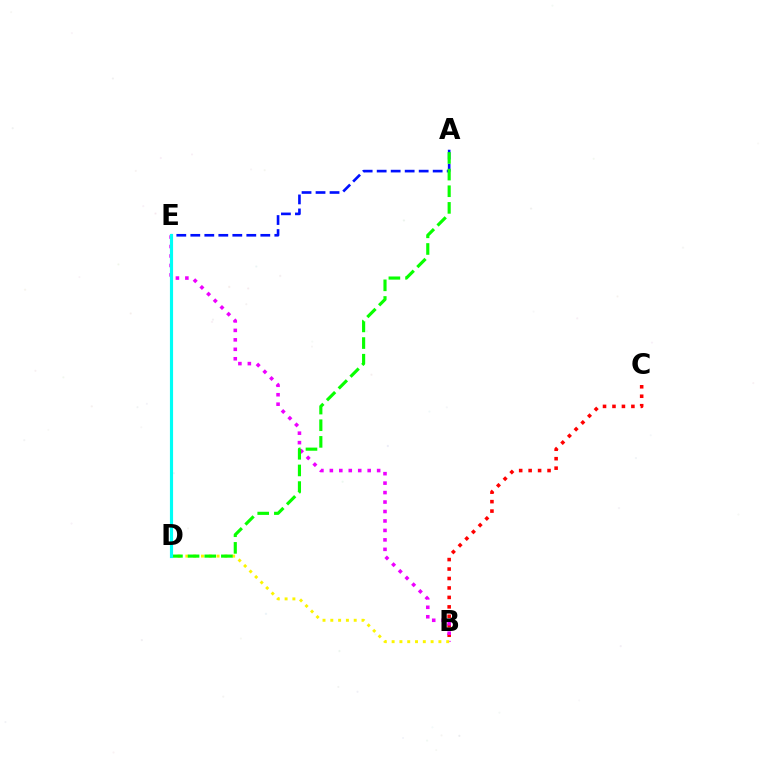{('B', 'C'): [{'color': '#ff0000', 'line_style': 'dotted', 'thickness': 2.57}], ('A', 'E'): [{'color': '#0010ff', 'line_style': 'dashed', 'thickness': 1.9}], ('B', 'E'): [{'color': '#ee00ff', 'line_style': 'dotted', 'thickness': 2.57}], ('B', 'D'): [{'color': '#fcf500', 'line_style': 'dotted', 'thickness': 2.12}], ('A', 'D'): [{'color': '#08ff00', 'line_style': 'dashed', 'thickness': 2.26}], ('D', 'E'): [{'color': '#00fff6', 'line_style': 'solid', 'thickness': 2.27}]}